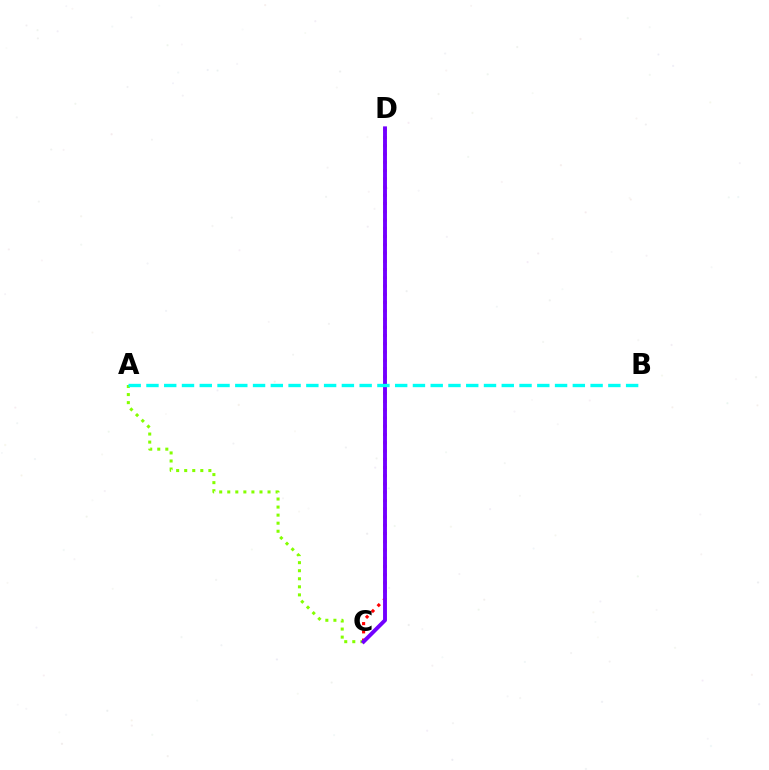{('C', 'D'): [{'color': '#ff0000', 'line_style': 'dotted', 'thickness': 2.24}, {'color': '#7200ff', 'line_style': 'solid', 'thickness': 2.81}], ('A', 'C'): [{'color': '#84ff00', 'line_style': 'dotted', 'thickness': 2.19}], ('A', 'B'): [{'color': '#00fff6', 'line_style': 'dashed', 'thickness': 2.41}]}